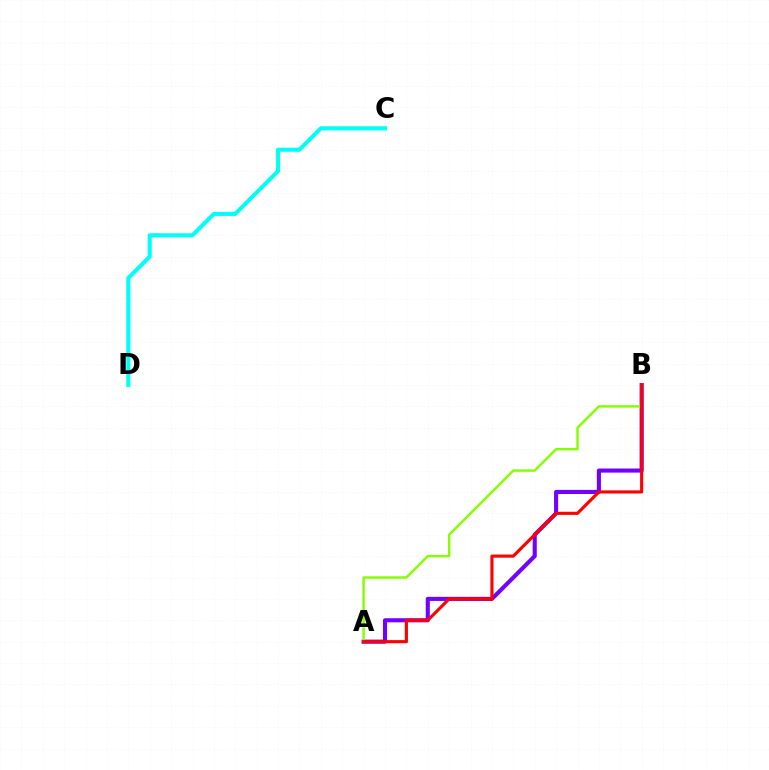{('A', 'B'): [{'color': '#7200ff', 'line_style': 'solid', 'thickness': 2.95}, {'color': '#84ff00', 'line_style': 'solid', 'thickness': 1.74}, {'color': '#ff0000', 'line_style': 'solid', 'thickness': 2.25}], ('C', 'D'): [{'color': '#00fff6', 'line_style': 'solid', 'thickness': 2.94}]}